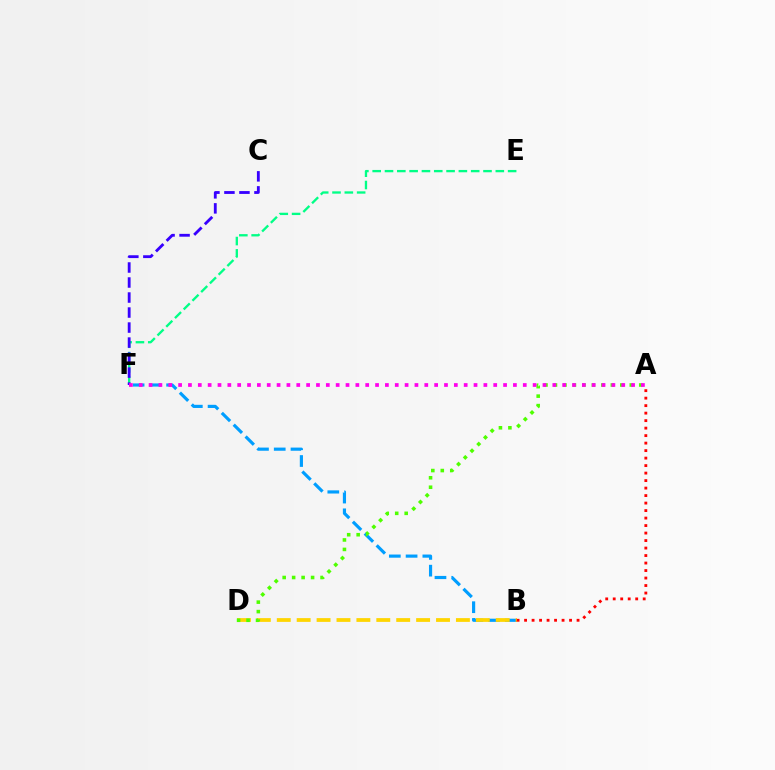{('B', 'F'): [{'color': '#009eff', 'line_style': 'dashed', 'thickness': 2.28}], ('B', 'D'): [{'color': '#ffd500', 'line_style': 'dashed', 'thickness': 2.7}], ('A', 'D'): [{'color': '#4fff00', 'line_style': 'dotted', 'thickness': 2.57}], ('E', 'F'): [{'color': '#00ff86', 'line_style': 'dashed', 'thickness': 1.67}], ('C', 'F'): [{'color': '#3700ff', 'line_style': 'dashed', 'thickness': 2.04}], ('A', 'F'): [{'color': '#ff00ed', 'line_style': 'dotted', 'thickness': 2.68}], ('A', 'B'): [{'color': '#ff0000', 'line_style': 'dotted', 'thickness': 2.04}]}